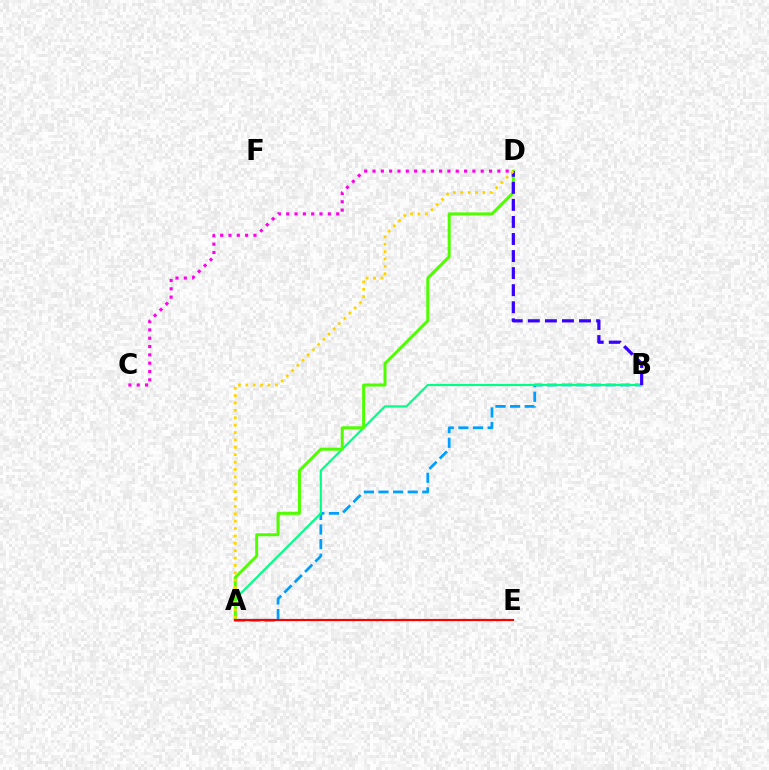{('A', 'B'): [{'color': '#009eff', 'line_style': 'dashed', 'thickness': 1.99}, {'color': '#00ff86', 'line_style': 'solid', 'thickness': 1.54}], ('C', 'D'): [{'color': '#ff00ed', 'line_style': 'dotted', 'thickness': 2.26}], ('A', 'D'): [{'color': '#4fff00', 'line_style': 'solid', 'thickness': 2.15}, {'color': '#ffd500', 'line_style': 'dotted', 'thickness': 2.01}], ('B', 'D'): [{'color': '#3700ff', 'line_style': 'dashed', 'thickness': 2.32}], ('A', 'E'): [{'color': '#ff0000', 'line_style': 'solid', 'thickness': 1.56}]}